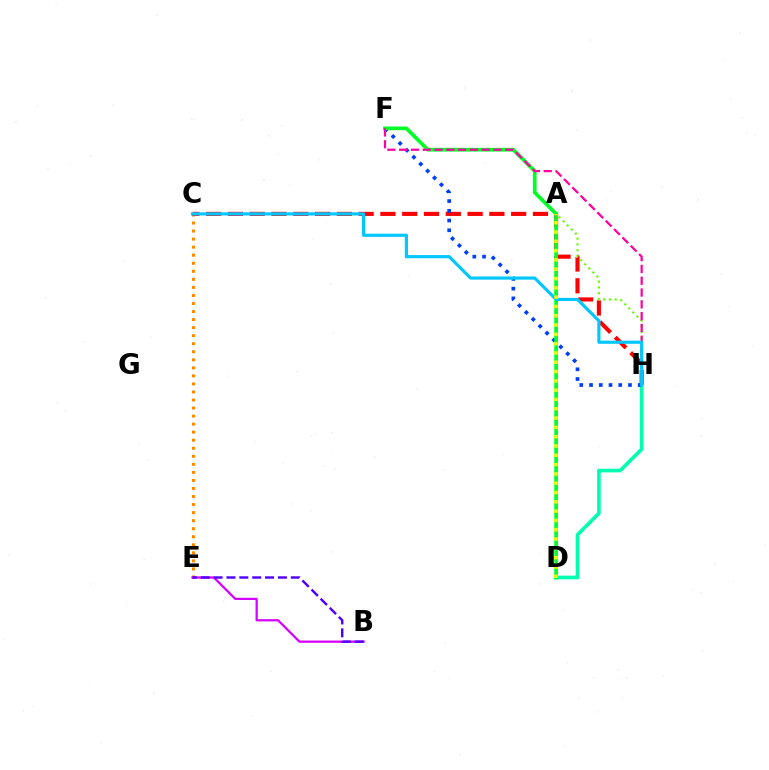{('C', 'E'): [{'color': '#ff8800', 'line_style': 'dotted', 'thickness': 2.19}], ('B', 'E'): [{'color': '#d600ff', 'line_style': 'solid', 'thickness': 1.62}, {'color': '#4f00ff', 'line_style': 'dashed', 'thickness': 1.75}], ('C', 'H'): [{'color': '#ff0000', 'line_style': 'dashed', 'thickness': 2.96}, {'color': '#00c7ff', 'line_style': 'solid', 'thickness': 2.28}], ('D', 'H'): [{'color': '#00ffaf', 'line_style': 'solid', 'thickness': 2.64}], ('F', 'H'): [{'color': '#003fff', 'line_style': 'dotted', 'thickness': 2.65}, {'color': '#ff00a0', 'line_style': 'dashed', 'thickness': 1.6}], ('A', 'H'): [{'color': '#66ff00', 'line_style': 'dotted', 'thickness': 1.57}], ('D', 'F'): [{'color': '#00ff27', 'line_style': 'solid', 'thickness': 2.66}], ('A', 'D'): [{'color': '#eeff00', 'line_style': 'dotted', 'thickness': 2.53}]}